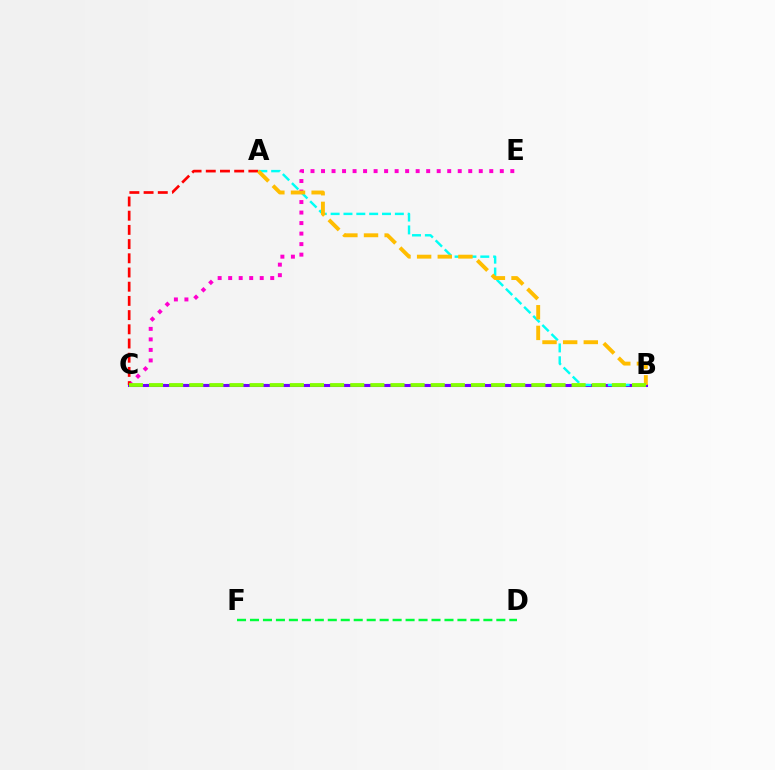{('B', 'C'): [{'color': '#004bff', 'line_style': 'dashed', 'thickness': 1.55}, {'color': '#7200ff', 'line_style': 'solid', 'thickness': 2.18}, {'color': '#84ff00', 'line_style': 'dashed', 'thickness': 2.73}], ('C', 'E'): [{'color': '#ff00cf', 'line_style': 'dotted', 'thickness': 2.86}], ('D', 'F'): [{'color': '#00ff39', 'line_style': 'dashed', 'thickness': 1.76}], ('A', 'C'): [{'color': '#ff0000', 'line_style': 'dashed', 'thickness': 1.93}], ('A', 'B'): [{'color': '#00fff6', 'line_style': 'dashed', 'thickness': 1.75}, {'color': '#ffbd00', 'line_style': 'dashed', 'thickness': 2.8}]}